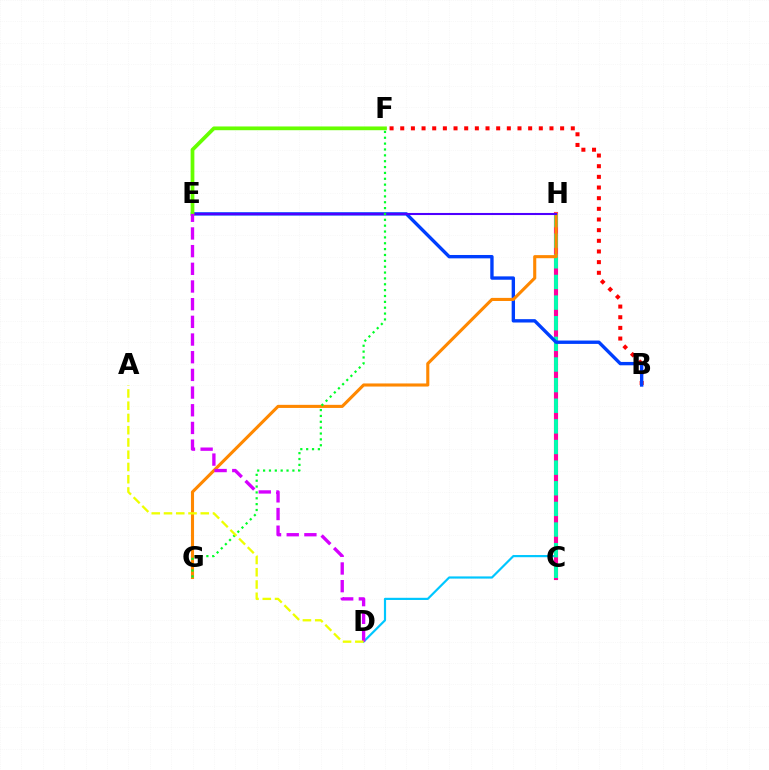{('D', 'H'): [{'color': '#00c7ff', 'line_style': 'solid', 'thickness': 1.57}], ('C', 'H'): [{'color': '#ff00a0', 'line_style': 'solid', 'thickness': 2.97}, {'color': '#00ffaf', 'line_style': 'dashed', 'thickness': 2.8}], ('B', 'F'): [{'color': '#ff0000', 'line_style': 'dotted', 'thickness': 2.9}], ('B', 'E'): [{'color': '#003fff', 'line_style': 'solid', 'thickness': 2.42}], ('G', 'H'): [{'color': '#ff8800', 'line_style': 'solid', 'thickness': 2.23}], ('E', 'H'): [{'color': '#4f00ff', 'line_style': 'solid', 'thickness': 1.5}], ('F', 'G'): [{'color': '#00ff27', 'line_style': 'dotted', 'thickness': 1.59}], ('E', 'F'): [{'color': '#66ff00', 'line_style': 'solid', 'thickness': 2.7}], ('D', 'E'): [{'color': '#d600ff', 'line_style': 'dashed', 'thickness': 2.4}], ('A', 'D'): [{'color': '#eeff00', 'line_style': 'dashed', 'thickness': 1.66}]}